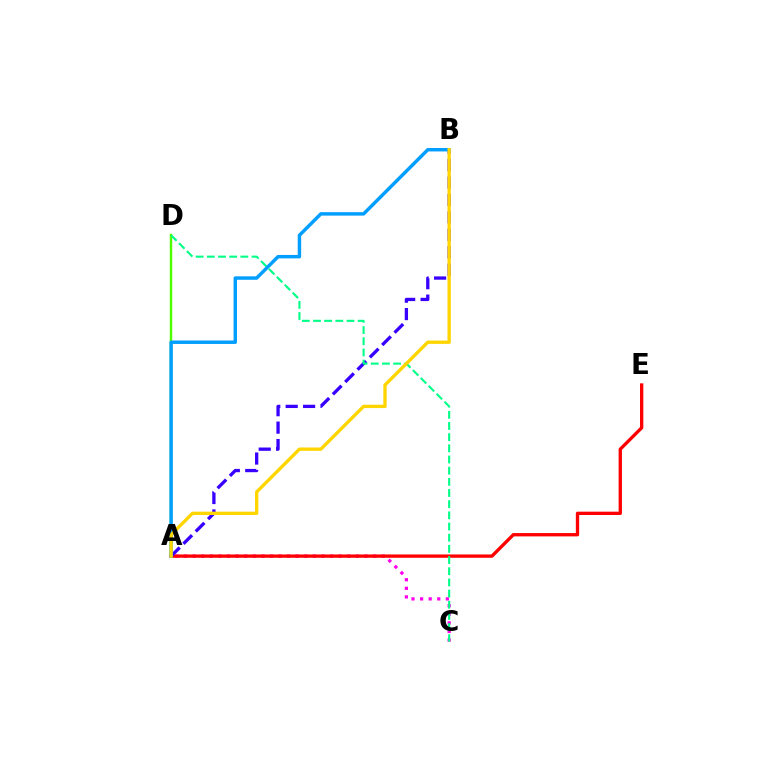{('A', 'D'): [{'color': '#4fff00', 'line_style': 'solid', 'thickness': 1.74}], ('A', 'C'): [{'color': '#ff00ed', 'line_style': 'dotted', 'thickness': 2.33}], ('A', 'E'): [{'color': '#ff0000', 'line_style': 'solid', 'thickness': 2.39}], ('A', 'B'): [{'color': '#3700ff', 'line_style': 'dashed', 'thickness': 2.37}, {'color': '#009eff', 'line_style': 'solid', 'thickness': 2.48}, {'color': '#ffd500', 'line_style': 'solid', 'thickness': 2.4}], ('C', 'D'): [{'color': '#00ff86', 'line_style': 'dashed', 'thickness': 1.52}]}